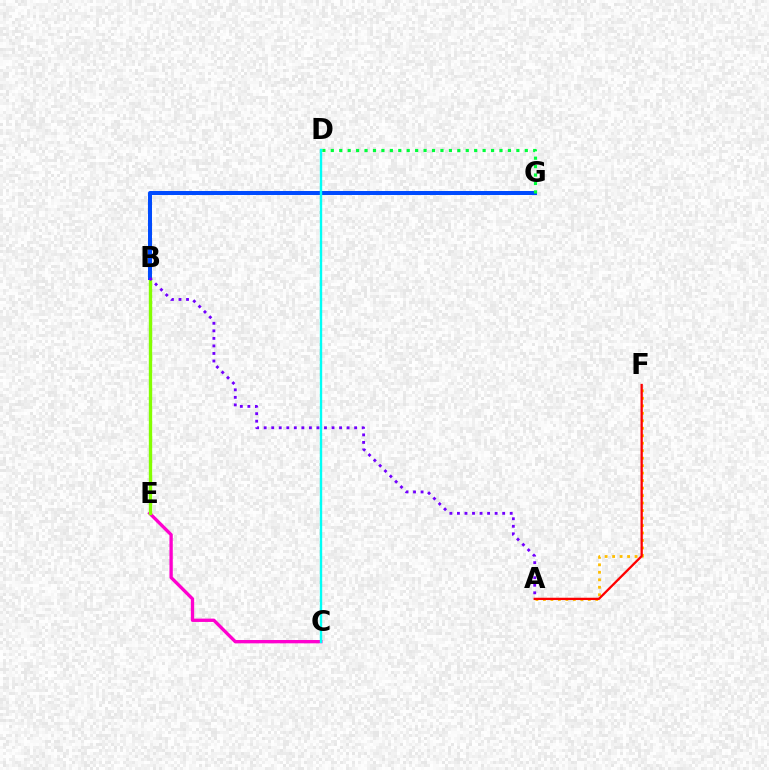{('C', 'E'): [{'color': '#ff00cf', 'line_style': 'solid', 'thickness': 2.4}], ('A', 'F'): [{'color': '#ffbd00', 'line_style': 'dotted', 'thickness': 2.03}, {'color': '#ff0000', 'line_style': 'solid', 'thickness': 1.65}], ('B', 'E'): [{'color': '#84ff00', 'line_style': 'solid', 'thickness': 2.42}], ('B', 'G'): [{'color': '#004bff', 'line_style': 'solid', 'thickness': 2.87}], ('D', 'G'): [{'color': '#00ff39', 'line_style': 'dotted', 'thickness': 2.29}], ('C', 'D'): [{'color': '#00fff6', 'line_style': 'solid', 'thickness': 1.72}], ('A', 'B'): [{'color': '#7200ff', 'line_style': 'dotted', 'thickness': 2.05}]}